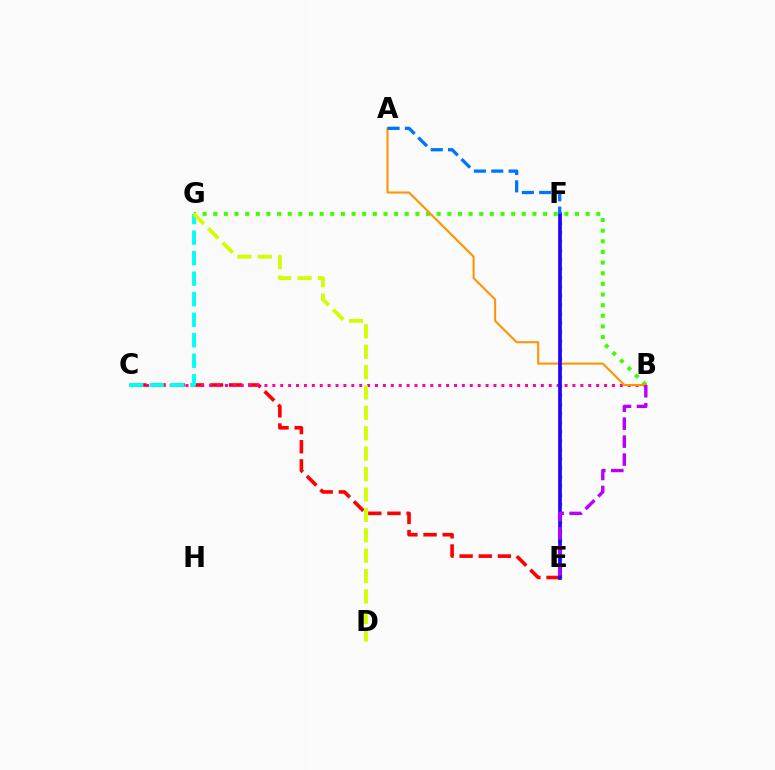{('B', 'G'): [{'color': '#3dff00', 'line_style': 'dotted', 'thickness': 2.89}], ('C', 'E'): [{'color': '#ff0000', 'line_style': 'dashed', 'thickness': 2.6}], ('E', 'F'): [{'color': '#00ff5c', 'line_style': 'dotted', 'thickness': 2.46}, {'color': '#2500ff', 'line_style': 'solid', 'thickness': 2.66}], ('B', 'C'): [{'color': '#ff00ac', 'line_style': 'dotted', 'thickness': 2.15}], ('A', 'B'): [{'color': '#ff9400', 'line_style': 'solid', 'thickness': 1.5}], ('C', 'G'): [{'color': '#00fff6', 'line_style': 'dashed', 'thickness': 2.79}], ('B', 'E'): [{'color': '#b900ff', 'line_style': 'dashed', 'thickness': 2.44}], ('A', 'F'): [{'color': '#0074ff', 'line_style': 'dashed', 'thickness': 2.35}], ('D', 'G'): [{'color': '#d1ff00', 'line_style': 'dashed', 'thickness': 2.77}]}